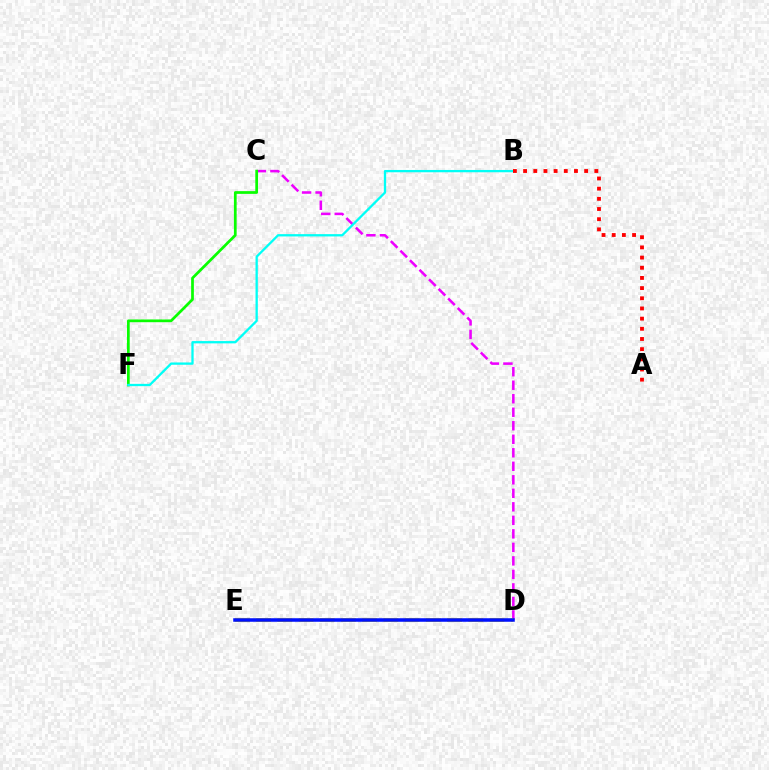{('C', 'D'): [{'color': '#ee00ff', 'line_style': 'dashed', 'thickness': 1.84}], ('C', 'F'): [{'color': '#08ff00', 'line_style': 'solid', 'thickness': 1.97}], ('B', 'F'): [{'color': '#00fff6', 'line_style': 'solid', 'thickness': 1.66}], ('A', 'B'): [{'color': '#ff0000', 'line_style': 'dotted', 'thickness': 2.76}], ('D', 'E'): [{'color': '#fcf500', 'line_style': 'dashed', 'thickness': 2.88}, {'color': '#0010ff', 'line_style': 'solid', 'thickness': 2.54}]}